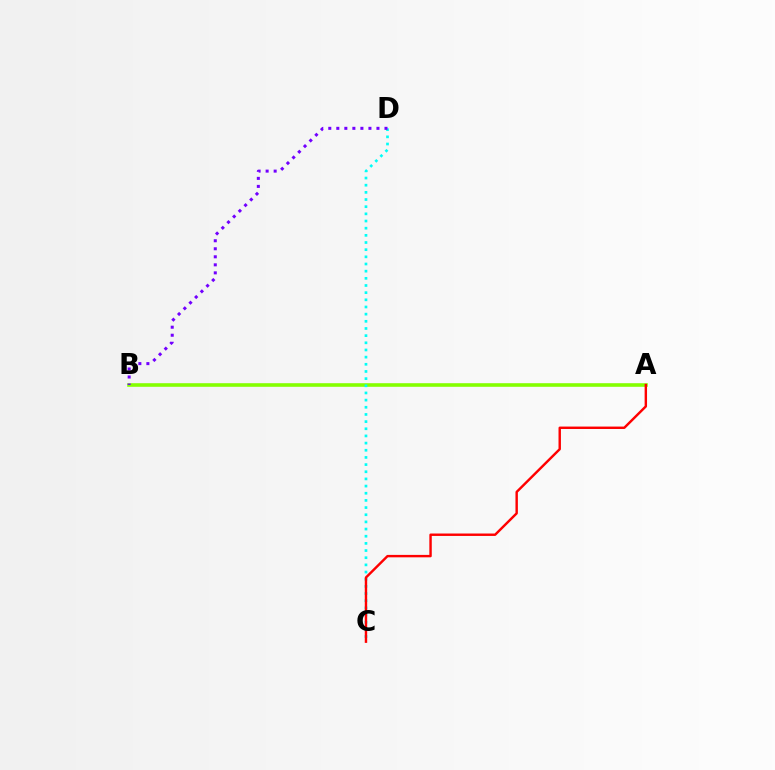{('A', 'B'): [{'color': '#84ff00', 'line_style': 'solid', 'thickness': 2.59}], ('C', 'D'): [{'color': '#00fff6', 'line_style': 'dotted', 'thickness': 1.95}], ('A', 'C'): [{'color': '#ff0000', 'line_style': 'solid', 'thickness': 1.74}], ('B', 'D'): [{'color': '#7200ff', 'line_style': 'dotted', 'thickness': 2.18}]}